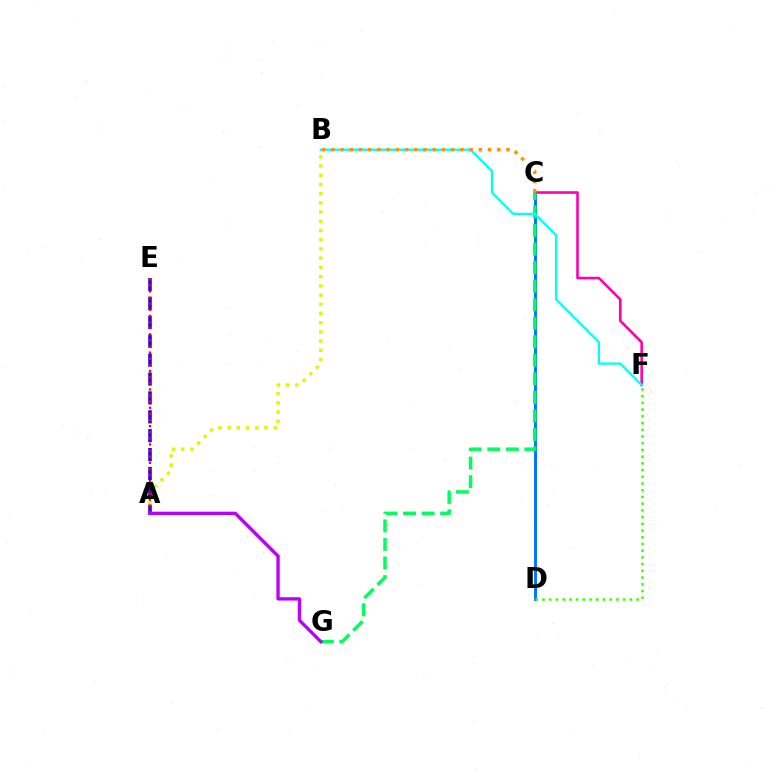{('C', 'D'): [{'color': '#0074ff', 'line_style': 'solid', 'thickness': 2.1}], ('A', 'B'): [{'color': '#d1ff00', 'line_style': 'dotted', 'thickness': 2.5}], ('D', 'F'): [{'color': '#3dff00', 'line_style': 'dotted', 'thickness': 1.83}], ('A', 'E'): [{'color': '#2500ff', 'line_style': 'dashed', 'thickness': 2.57}, {'color': '#ff0000', 'line_style': 'dotted', 'thickness': 1.66}], ('C', 'F'): [{'color': '#ff00ac', 'line_style': 'solid', 'thickness': 1.87}], ('C', 'G'): [{'color': '#00ff5c', 'line_style': 'dashed', 'thickness': 2.52}], ('B', 'F'): [{'color': '#00fff6', 'line_style': 'solid', 'thickness': 1.63}], ('A', 'G'): [{'color': '#b900ff', 'line_style': 'solid', 'thickness': 2.4}], ('B', 'C'): [{'color': '#ff9400', 'line_style': 'dotted', 'thickness': 2.5}]}